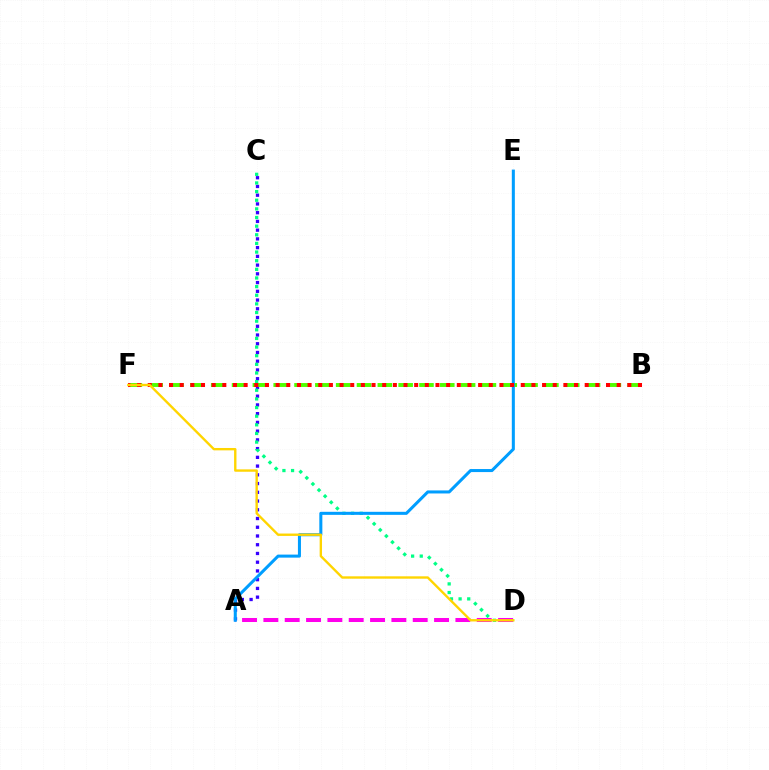{('A', 'C'): [{'color': '#3700ff', 'line_style': 'dotted', 'thickness': 2.37}], ('C', 'D'): [{'color': '#00ff86', 'line_style': 'dotted', 'thickness': 2.35}], ('A', 'D'): [{'color': '#ff00ed', 'line_style': 'dashed', 'thickness': 2.9}], ('B', 'F'): [{'color': '#4fff00', 'line_style': 'dashed', 'thickness': 2.83}, {'color': '#ff0000', 'line_style': 'dotted', 'thickness': 2.9}], ('A', 'E'): [{'color': '#009eff', 'line_style': 'solid', 'thickness': 2.19}], ('D', 'F'): [{'color': '#ffd500', 'line_style': 'solid', 'thickness': 1.71}]}